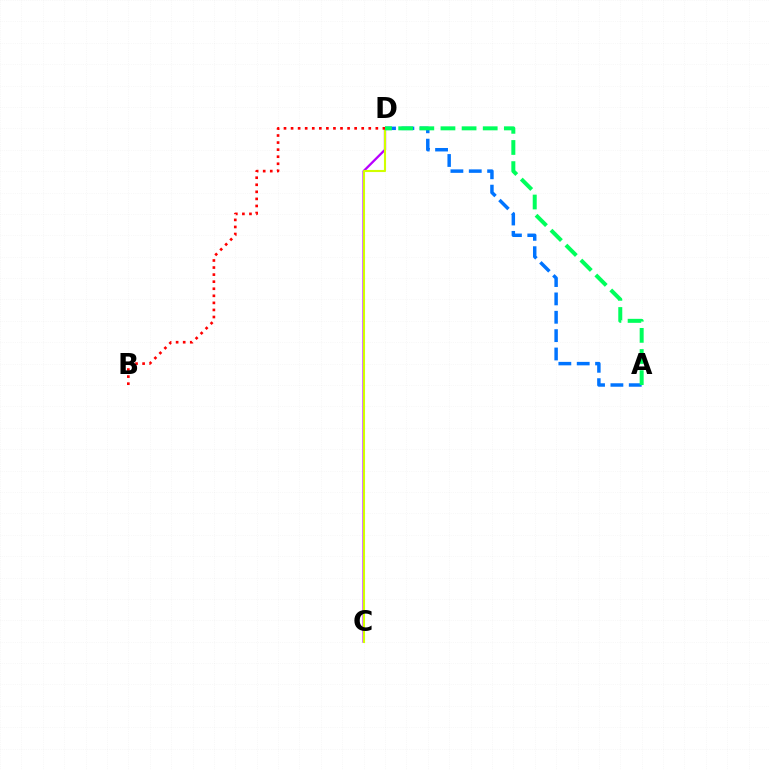{('C', 'D'): [{'color': '#b900ff', 'line_style': 'solid', 'thickness': 1.65}, {'color': '#d1ff00', 'line_style': 'solid', 'thickness': 1.52}], ('A', 'D'): [{'color': '#0074ff', 'line_style': 'dashed', 'thickness': 2.49}, {'color': '#00ff5c', 'line_style': 'dashed', 'thickness': 2.87}], ('B', 'D'): [{'color': '#ff0000', 'line_style': 'dotted', 'thickness': 1.92}]}